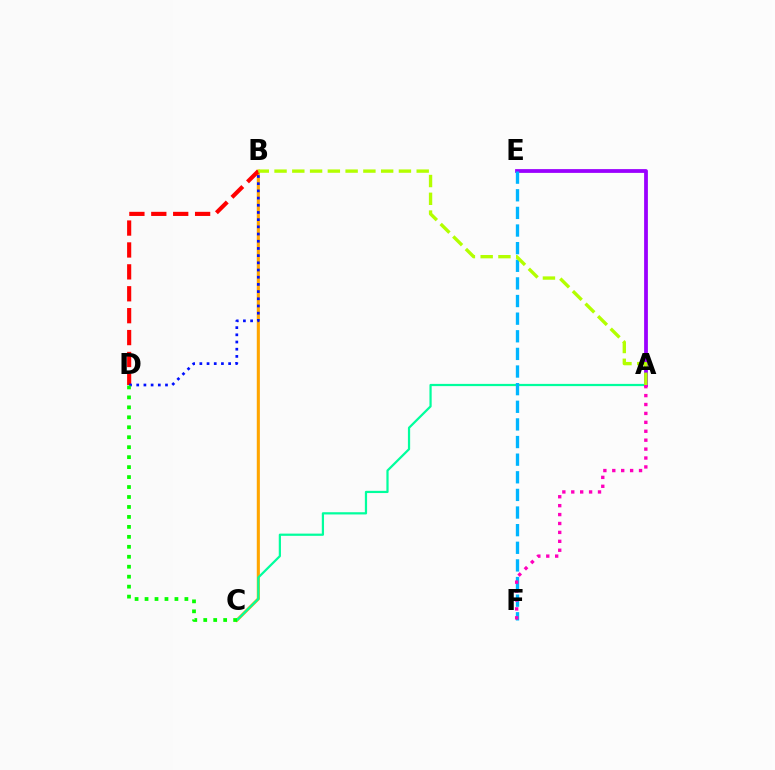{('B', 'C'): [{'color': '#ffa500', 'line_style': 'solid', 'thickness': 2.23}], ('A', 'C'): [{'color': '#00ff9d', 'line_style': 'solid', 'thickness': 1.6}], ('A', 'E'): [{'color': '#9b00ff', 'line_style': 'solid', 'thickness': 2.72}], ('E', 'F'): [{'color': '#00b5ff', 'line_style': 'dashed', 'thickness': 2.39}], ('B', 'D'): [{'color': '#ff0000', 'line_style': 'dashed', 'thickness': 2.98}, {'color': '#0010ff', 'line_style': 'dotted', 'thickness': 1.95}], ('A', 'F'): [{'color': '#ff00bd', 'line_style': 'dotted', 'thickness': 2.42}], ('A', 'B'): [{'color': '#b3ff00', 'line_style': 'dashed', 'thickness': 2.41}], ('C', 'D'): [{'color': '#08ff00', 'line_style': 'dotted', 'thickness': 2.71}]}